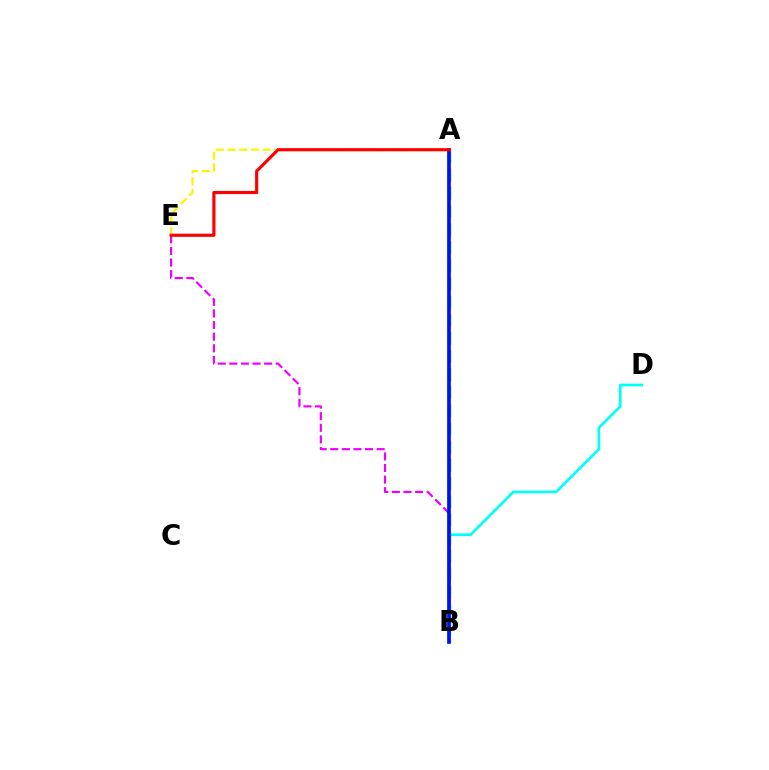{('B', 'D'): [{'color': '#00fff6', 'line_style': 'solid', 'thickness': 1.94}], ('A', 'B'): [{'color': '#08ff00', 'line_style': 'dashed', 'thickness': 2.47}, {'color': '#0010ff', 'line_style': 'solid', 'thickness': 2.66}], ('B', 'E'): [{'color': '#ee00ff', 'line_style': 'dashed', 'thickness': 1.58}], ('A', 'E'): [{'color': '#fcf500', 'line_style': 'dashed', 'thickness': 1.6}, {'color': '#ff0000', 'line_style': 'solid', 'thickness': 2.26}]}